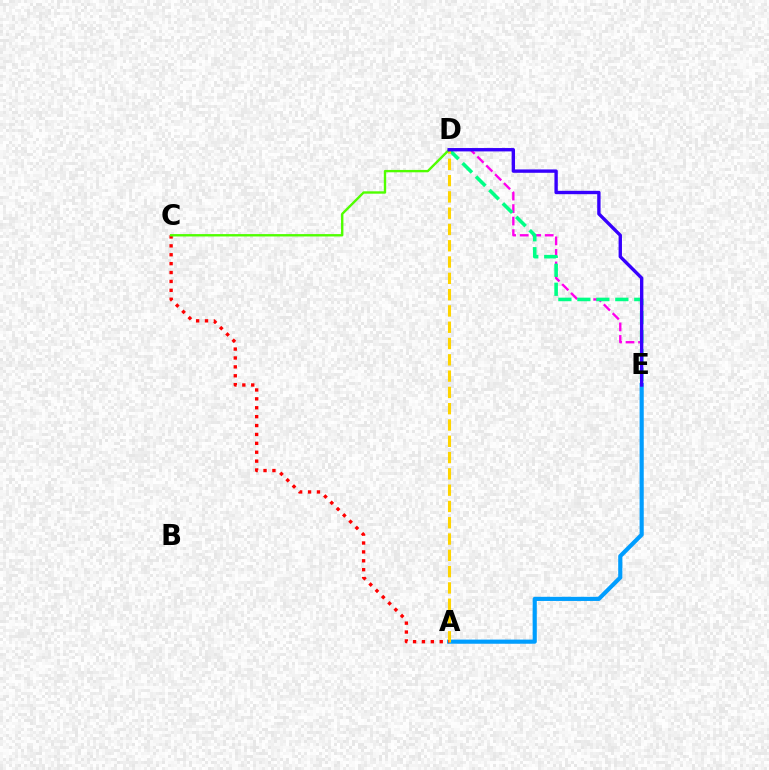{('A', 'E'): [{'color': '#009eff', 'line_style': 'solid', 'thickness': 2.98}], ('D', 'E'): [{'color': '#ff00ed', 'line_style': 'dashed', 'thickness': 1.7}, {'color': '#00ff86', 'line_style': 'dashed', 'thickness': 2.58}, {'color': '#3700ff', 'line_style': 'solid', 'thickness': 2.42}], ('A', 'D'): [{'color': '#ffd500', 'line_style': 'dashed', 'thickness': 2.21}], ('A', 'C'): [{'color': '#ff0000', 'line_style': 'dotted', 'thickness': 2.42}], ('C', 'D'): [{'color': '#4fff00', 'line_style': 'solid', 'thickness': 1.71}]}